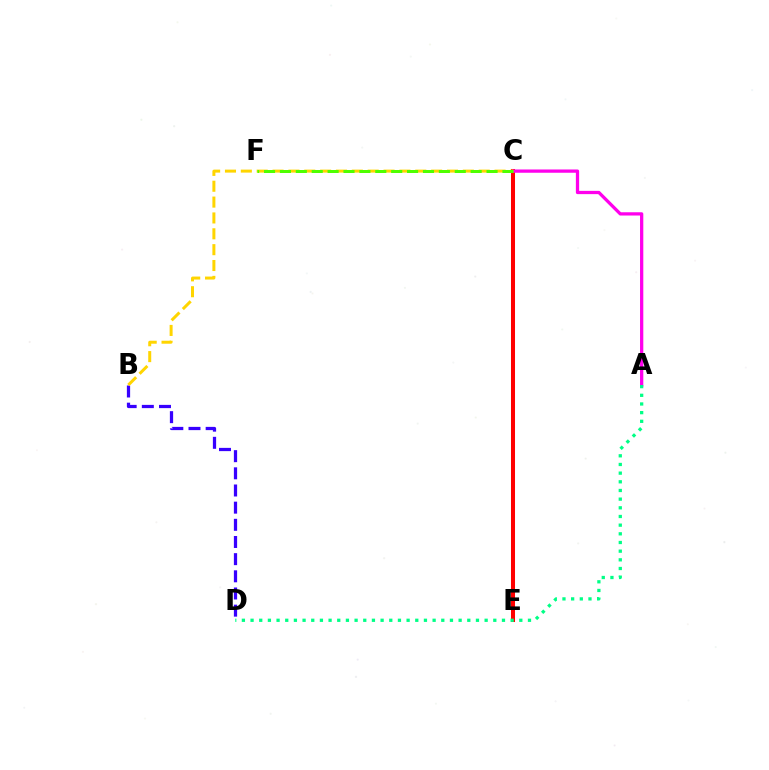{('C', 'E'): [{'color': '#009eff', 'line_style': 'dashed', 'thickness': 1.97}, {'color': '#ff0000', 'line_style': 'solid', 'thickness': 2.9}], ('A', 'C'): [{'color': '#ff00ed', 'line_style': 'solid', 'thickness': 2.35}], ('B', 'D'): [{'color': '#3700ff', 'line_style': 'dashed', 'thickness': 2.33}], ('B', 'C'): [{'color': '#ffd500', 'line_style': 'dashed', 'thickness': 2.15}], ('A', 'D'): [{'color': '#00ff86', 'line_style': 'dotted', 'thickness': 2.36}], ('C', 'F'): [{'color': '#4fff00', 'line_style': 'dashed', 'thickness': 2.16}]}